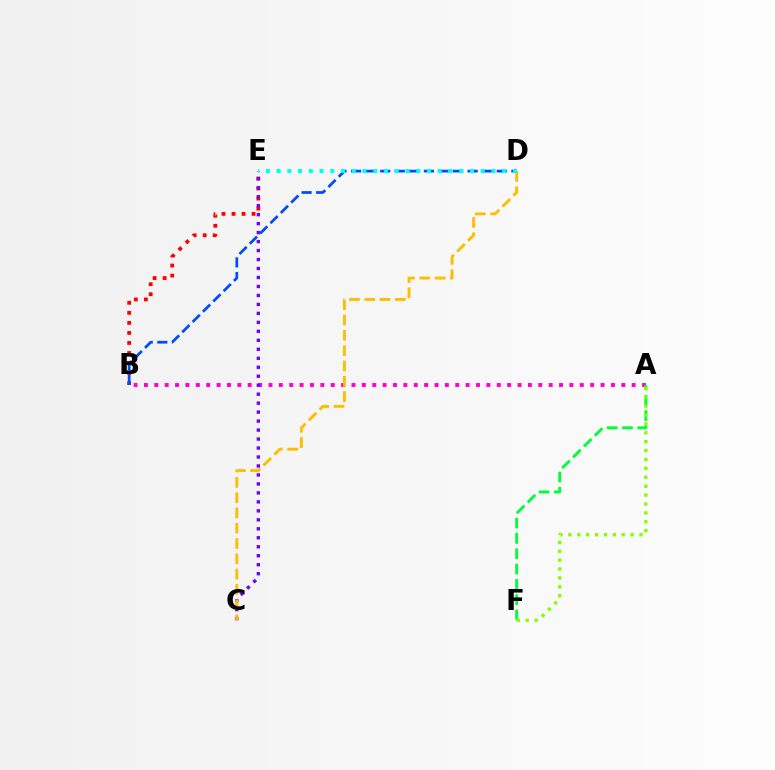{('A', 'B'): [{'color': '#ff00cf', 'line_style': 'dotted', 'thickness': 2.82}], ('A', 'F'): [{'color': '#00ff39', 'line_style': 'dashed', 'thickness': 2.08}, {'color': '#84ff00', 'line_style': 'dotted', 'thickness': 2.42}], ('B', 'E'): [{'color': '#ff0000', 'line_style': 'dotted', 'thickness': 2.73}], ('B', 'D'): [{'color': '#004bff', 'line_style': 'dashed', 'thickness': 1.98}], ('C', 'E'): [{'color': '#7200ff', 'line_style': 'dotted', 'thickness': 2.44}], ('C', 'D'): [{'color': '#ffbd00', 'line_style': 'dashed', 'thickness': 2.08}], ('D', 'E'): [{'color': '#00fff6', 'line_style': 'dotted', 'thickness': 2.92}]}